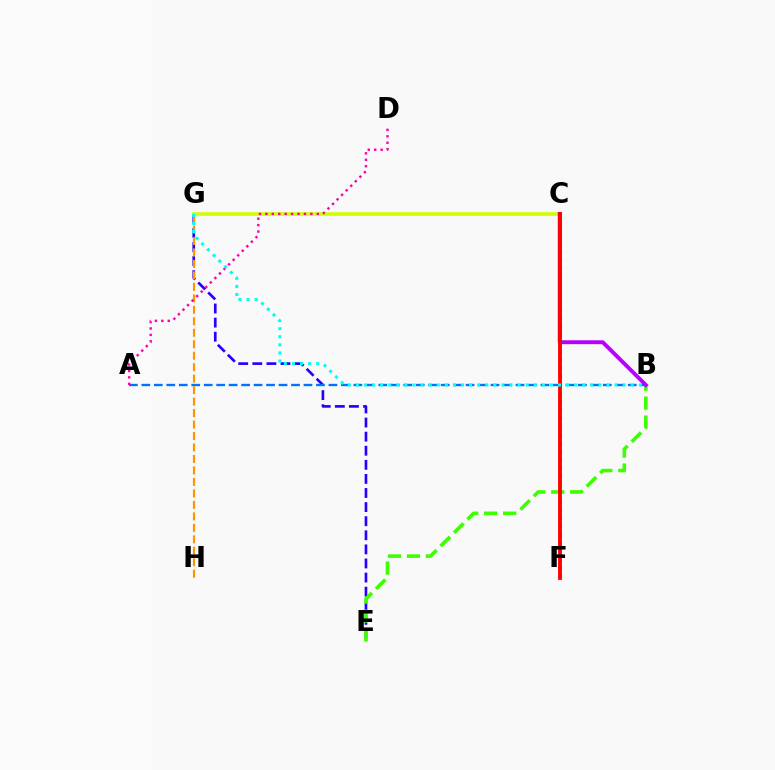{('E', 'G'): [{'color': '#2500ff', 'line_style': 'dashed', 'thickness': 1.91}], ('B', 'E'): [{'color': '#3dff00', 'line_style': 'dashed', 'thickness': 2.58}], ('C', 'G'): [{'color': '#d1ff00', 'line_style': 'solid', 'thickness': 2.58}], ('A', 'B'): [{'color': '#0074ff', 'line_style': 'dashed', 'thickness': 1.69}], ('G', 'H'): [{'color': '#ff9400', 'line_style': 'dashed', 'thickness': 1.56}], ('C', 'F'): [{'color': '#00ff5c', 'line_style': 'dotted', 'thickness': 2.27}, {'color': '#ff0000', 'line_style': 'solid', 'thickness': 2.76}], ('B', 'C'): [{'color': '#b900ff', 'line_style': 'solid', 'thickness': 2.8}], ('A', 'D'): [{'color': '#ff00ac', 'line_style': 'dotted', 'thickness': 1.75}], ('B', 'G'): [{'color': '#00fff6', 'line_style': 'dotted', 'thickness': 2.2}]}